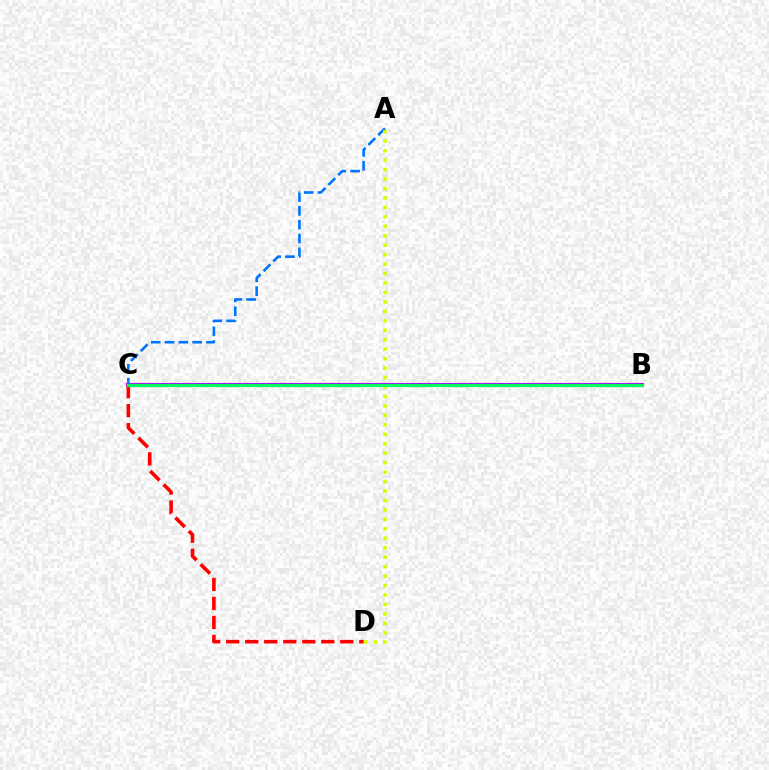{('B', 'C'): [{'color': '#b900ff', 'line_style': 'solid', 'thickness': 2.94}, {'color': '#00ff5c', 'line_style': 'solid', 'thickness': 2.31}], ('A', 'C'): [{'color': '#0074ff', 'line_style': 'dashed', 'thickness': 1.88}], ('C', 'D'): [{'color': '#ff0000', 'line_style': 'dashed', 'thickness': 2.58}], ('A', 'D'): [{'color': '#d1ff00', 'line_style': 'dotted', 'thickness': 2.57}]}